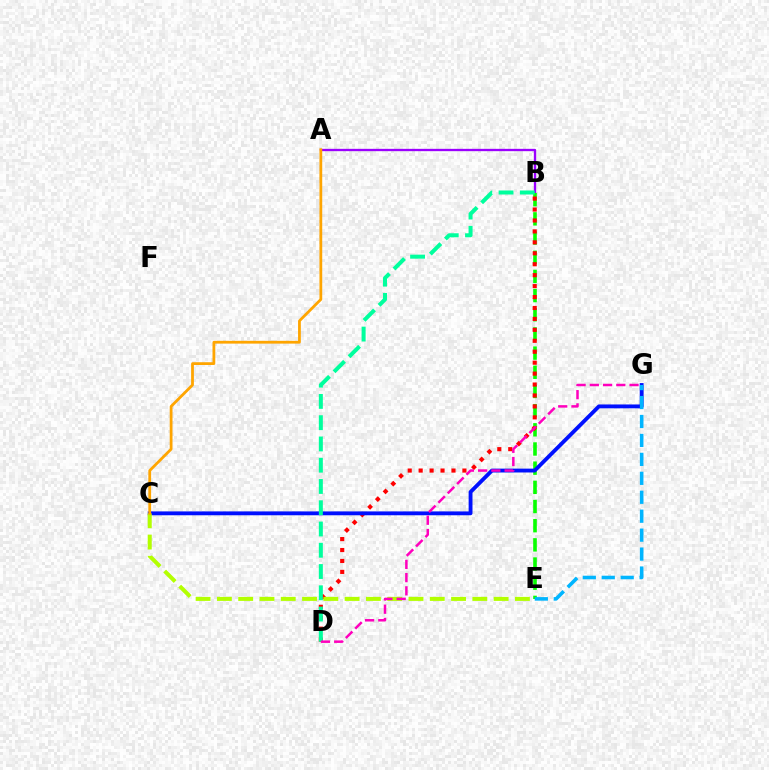{('A', 'B'): [{'color': '#9b00ff', 'line_style': 'solid', 'thickness': 1.68}], ('B', 'E'): [{'color': '#08ff00', 'line_style': 'dashed', 'thickness': 2.61}], ('B', 'D'): [{'color': '#ff0000', 'line_style': 'dotted', 'thickness': 2.97}, {'color': '#00ff9d', 'line_style': 'dashed', 'thickness': 2.89}], ('C', 'G'): [{'color': '#0010ff', 'line_style': 'solid', 'thickness': 2.77}], ('C', 'E'): [{'color': '#b3ff00', 'line_style': 'dashed', 'thickness': 2.89}], ('E', 'G'): [{'color': '#00b5ff', 'line_style': 'dashed', 'thickness': 2.57}], ('D', 'G'): [{'color': '#ff00bd', 'line_style': 'dashed', 'thickness': 1.8}], ('A', 'C'): [{'color': '#ffa500', 'line_style': 'solid', 'thickness': 2.0}]}